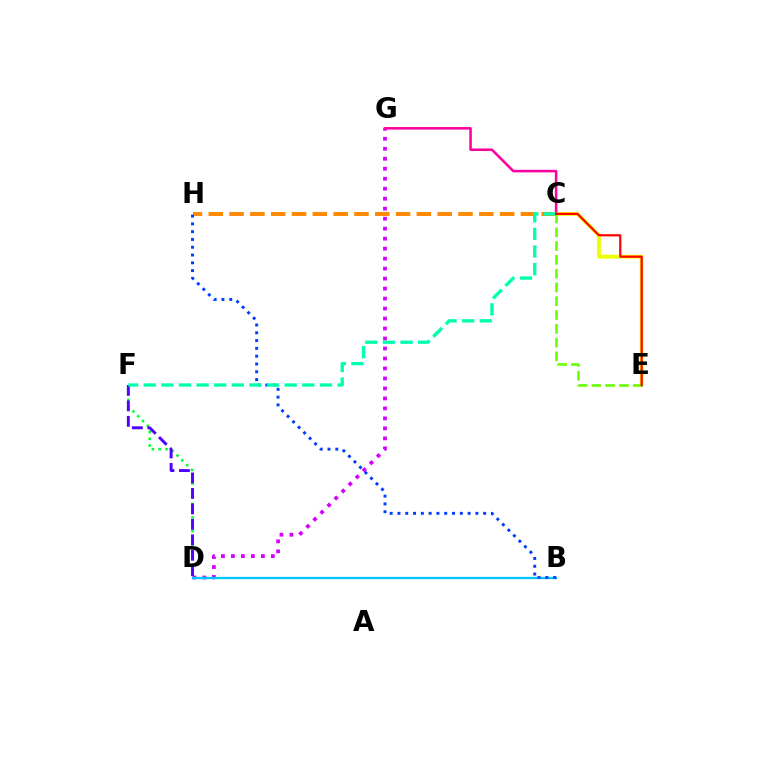{('D', 'G'): [{'color': '#d600ff', 'line_style': 'dotted', 'thickness': 2.71}], ('C', 'H'): [{'color': '#ff8800', 'line_style': 'dashed', 'thickness': 2.83}], ('C', 'E'): [{'color': '#eeff00', 'line_style': 'solid', 'thickness': 2.78}, {'color': '#66ff00', 'line_style': 'dashed', 'thickness': 1.87}, {'color': '#ff0000', 'line_style': 'solid', 'thickness': 1.59}], ('C', 'G'): [{'color': '#ff00a0', 'line_style': 'solid', 'thickness': 1.84}], ('B', 'D'): [{'color': '#00c7ff', 'line_style': 'solid', 'thickness': 1.66}], ('D', 'F'): [{'color': '#00ff27', 'line_style': 'dotted', 'thickness': 1.85}, {'color': '#4f00ff', 'line_style': 'dashed', 'thickness': 2.1}], ('B', 'H'): [{'color': '#003fff', 'line_style': 'dotted', 'thickness': 2.12}], ('C', 'F'): [{'color': '#00ffaf', 'line_style': 'dashed', 'thickness': 2.39}]}